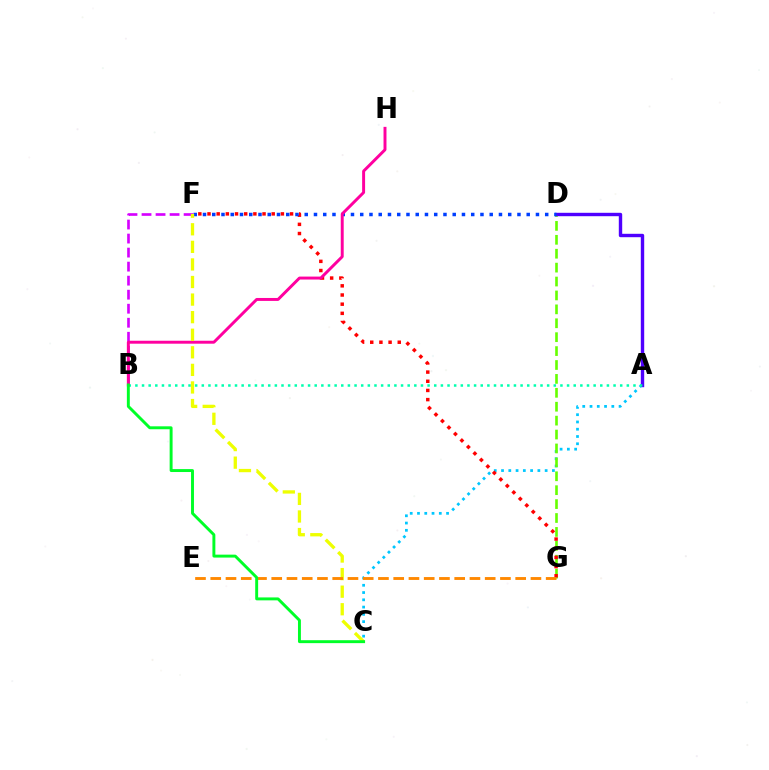{('A', 'C'): [{'color': '#00c7ff', 'line_style': 'dotted', 'thickness': 1.97}], ('D', 'G'): [{'color': '#66ff00', 'line_style': 'dashed', 'thickness': 1.89}], ('F', 'G'): [{'color': '#ff0000', 'line_style': 'dotted', 'thickness': 2.49}], ('A', 'D'): [{'color': '#4f00ff', 'line_style': 'solid', 'thickness': 2.45}], ('A', 'B'): [{'color': '#00ffaf', 'line_style': 'dotted', 'thickness': 1.8}], ('D', 'F'): [{'color': '#003fff', 'line_style': 'dotted', 'thickness': 2.51}], ('B', 'F'): [{'color': '#d600ff', 'line_style': 'dashed', 'thickness': 1.91}], ('B', 'H'): [{'color': '#ff00a0', 'line_style': 'solid', 'thickness': 2.12}], ('C', 'F'): [{'color': '#eeff00', 'line_style': 'dashed', 'thickness': 2.39}], ('E', 'G'): [{'color': '#ff8800', 'line_style': 'dashed', 'thickness': 2.07}], ('B', 'C'): [{'color': '#00ff27', 'line_style': 'solid', 'thickness': 2.11}]}